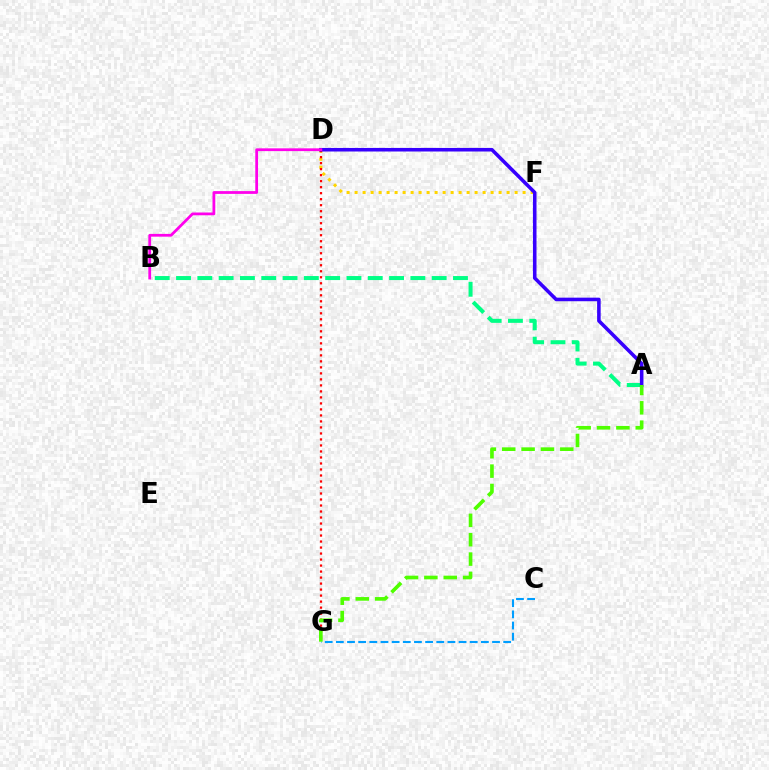{('D', 'F'): [{'color': '#ffd500', 'line_style': 'dotted', 'thickness': 2.17}], ('C', 'G'): [{'color': '#009eff', 'line_style': 'dashed', 'thickness': 1.52}], ('D', 'G'): [{'color': '#ff0000', 'line_style': 'dotted', 'thickness': 1.63}], ('A', 'B'): [{'color': '#00ff86', 'line_style': 'dashed', 'thickness': 2.89}], ('A', 'D'): [{'color': '#3700ff', 'line_style': 'solid', 'thickness': 2.56}], ('B', 'D'): [{'color': '#ff00ed', 'line_style': 'solid', 'thickness': 2.0}], ('A', 'G'): [{'color': '#4fff00', 'line_style': 'dashed', 'thickness': 2.63}]}